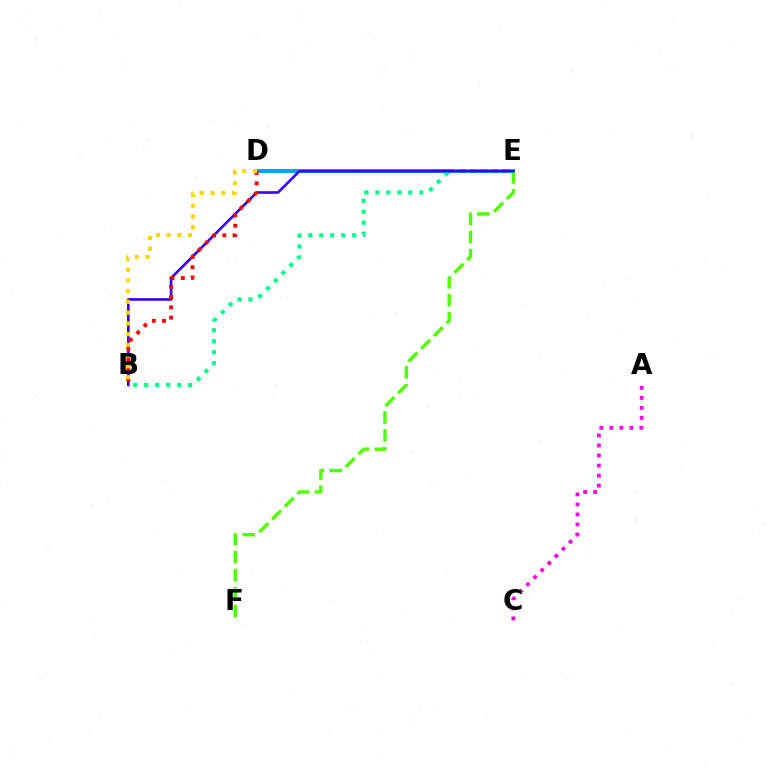{('D', 'E'): [{'color': '#009eff', 'line_style': 'solid', 'thickness': 2.83}], ('B', 'E'): [{'color': '#00ff86', 'line_style': 'dotted', 'thickness': 2.98}, {'color': '#3700ff', 'line_style': 'solid', 'thickness': 1.89}], ('E', 'F'): [{'color': '#4fff00', 'line_style': 'dashed', 'thickness': 2.44}], ('A', 'C'): [{'color': '#ff00ed', 'line_style': 'dotted', 'thickness': 2.73}], ('B', 'D'): [{'color': '#ff0000', 'line_style': 'dotted', 'thickness': 2.79}, {'color': '#ffd500', 'line_style': 'dotted', 'thickness': 2.92}]}